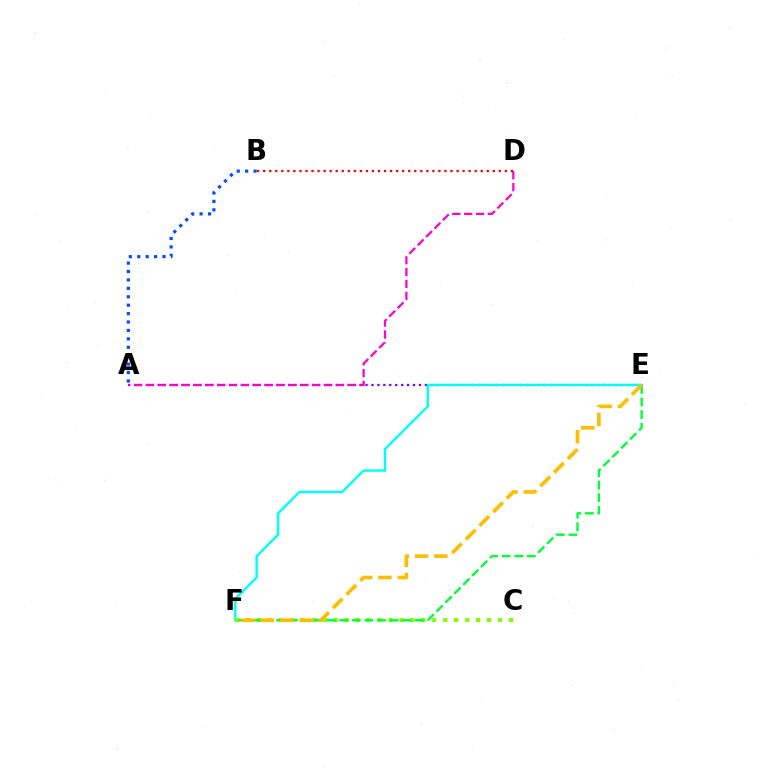{('A', 'B'): [{'color': '#004bff', 'line_style': 'dotted', 'thickness': 2.29}], ('A', 'E'): [{'color': '#7200ff', 'line_style': 'dotted', 'thickness': 1.61}], ('A', 'D'): [{'color': '#ff00cf', 'line_style': 'dashed', 'thickness': 1.61}], ('E', 'F'): [{'color': '#00fff6', 'line_style': 'solid', 'thickness': 1.73}, {'color': '#00ff39', 'line_style': 'dashed', 'thickness': 1.71}, {'color': '#ffbd00', 'line_style': 'dashed', 'thickness': 2.63}], ('C', 'F'): [{'color': '#84ff00', 'line_style': 'dotted', 'thickness': 2.97}], ('B', 'D'): [{'color': '#ff0000', 'line_style': 'dotted', 'thickness': 1.64}]}